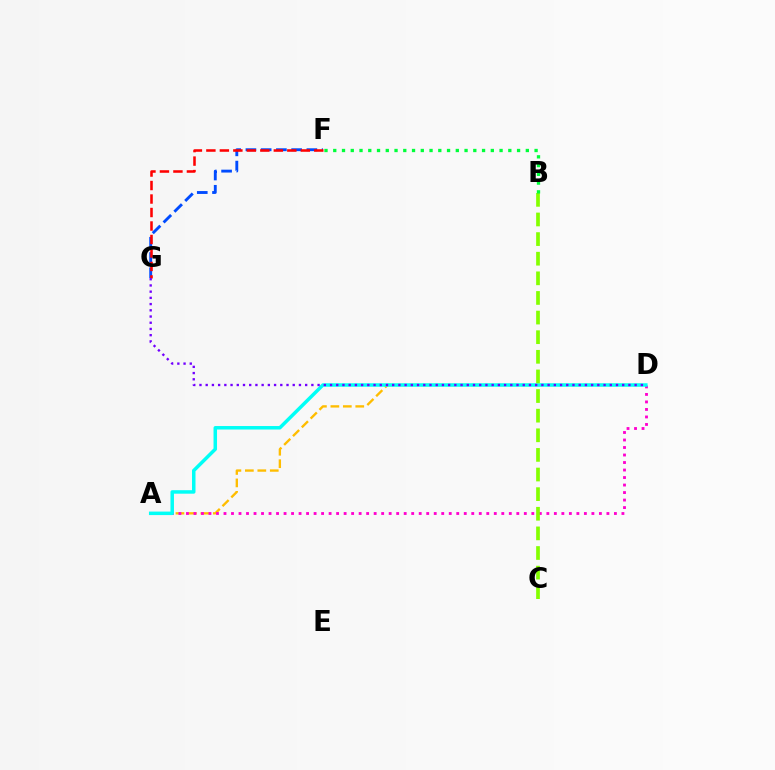{('A', 'D'): [{'color': '#ffbd00', 'line_style': 'dashed', 'thickness': 1.69}, {'color': '#ff00cf', 'line_style': 'dotted', 'thickness': 2.04}, {'color': '#00fff6', 'line_style': 'solid', 'thickness': 2.52}], ('F', 'G'): [{'color': '#004bff', 'line_style': 'dashed', 'thickness': 2.07}, {'color': '#ff0000', 'line_style': 'dashed', 'thickness': 1.83}], ('B', 'C'): [{'color': '#84ff00', 'line_style': 'dashed', 'thickness': 2.67}], ('B', 'F'): [{'color': '#00ff39', 'line_style': 'dotted', 'thickness': 2.38}], ('D', 'G'): [{'color': '#7200ff', 'line_style': 'dotted', 'thickness': 1.69}]}